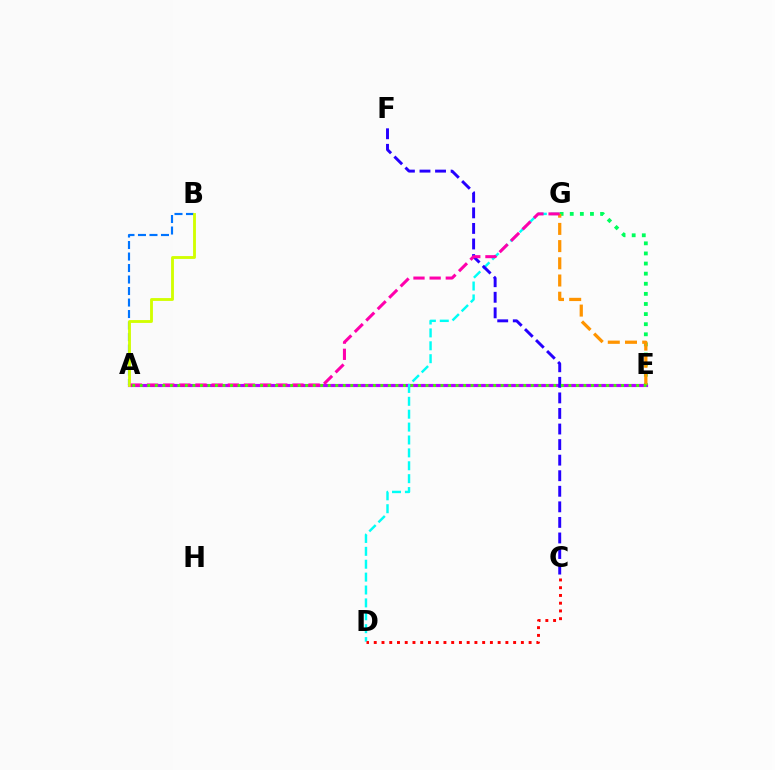{('A', 'E'): [{'color': '#b900ff', 'line_style': 'solid', 'thickness': 2.27}, {'color': '#3dff00', 'line_style': 'dotted', 'thickness': 2.04}], ('D', 'G'): [{'color': '#00fff6', 'line_style': 'dashed', 'thickness': 1.75}], ('E', 'G'): [{'color': '#00ff5c', 'line_style': 'dotted', 'thickness': 2.75}, {'color': '#ff9400', 'line_style': 'dashed', 'thickness': 2.34}], ('C', 'D'): [{'color': '#ff0000', 'line_style': 'dotted', 'thickness': 2.1}], ('A', 'B'): [{'color': '#0074ff', 'line_style': 'dashed', 'thickness': 1.56}, {'color': '#d1ff00', 'line_style': 'solid', 'thickness': 2.05}], ('C', 'F'): [{'color': '#2500ff', 'line_style': 'dashed', 'thickness': 2.11}], ('A', 'G'): [{'color': '#ff00ac', 'line_style': 'dashed', 'thickness': 2.19}]}